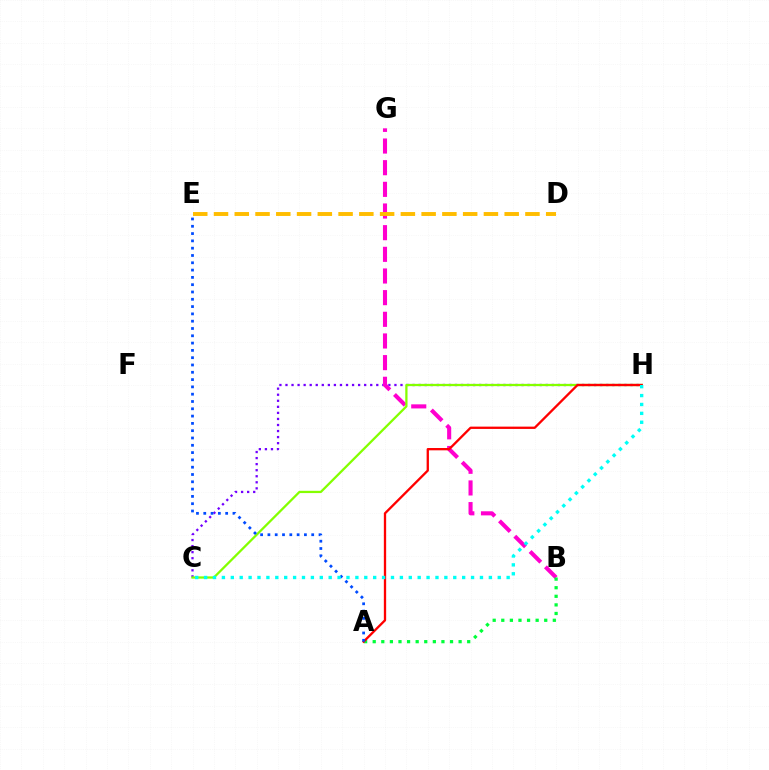{('C', 'H'): [{'color': '#7200ff', 'line_style': 'dotted', 'thickness': 1.64}, {'color': '#84ff00', 'line_style': 'solid', 'thickness': 1.63}, {'color': '#00fff6', 'line_style': 'dotted', 'thickness': 2.42}], ('B', 'G'): [{'color': '#ff00cf', 'line_style': 'dashed', 'thickness': 2.94}], ('A', 'B'): [{'color': '#00ff39', 'line_style': 'dotted', 'thickness': 2.33}], ('A', 'H'): [{'color': '#ff0000', 'line_style': 'solid', 'thickness': 1.67}], ('A', 'E'): [{'color': '#004bff', 'line_style': 'dotted', 'thickness': 1.98}], ('D', 'E'): [{'color': '#ffbd00', 'line_style': 'dashed', 'thickness': 2.82}]}